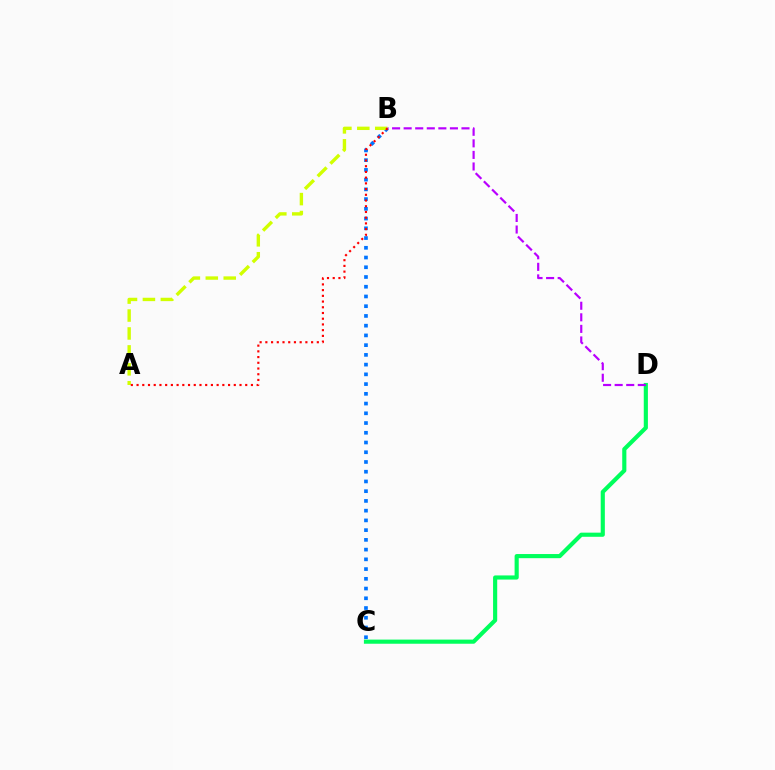{('B', 'C'): [{'color': '#0074ff', 'line_style': 'dotted', 'thickness': 2.65}], ('C', 'D'): [{'color': '#00ff5c', 'line_style': 'solid', 'thickness': 2.98}], ('A', 'B'): [{'color': '#d1ff00', 'line_style': 'dashed', 'thickness': 2.44}, {'color': '#ff0000', 'line_style': 'dotted', 'thickness': 1.55}], ('B', 'D'): [{'color': '#b900ff', 'line_style': 'dashed', 'thickness': 1.57}]}